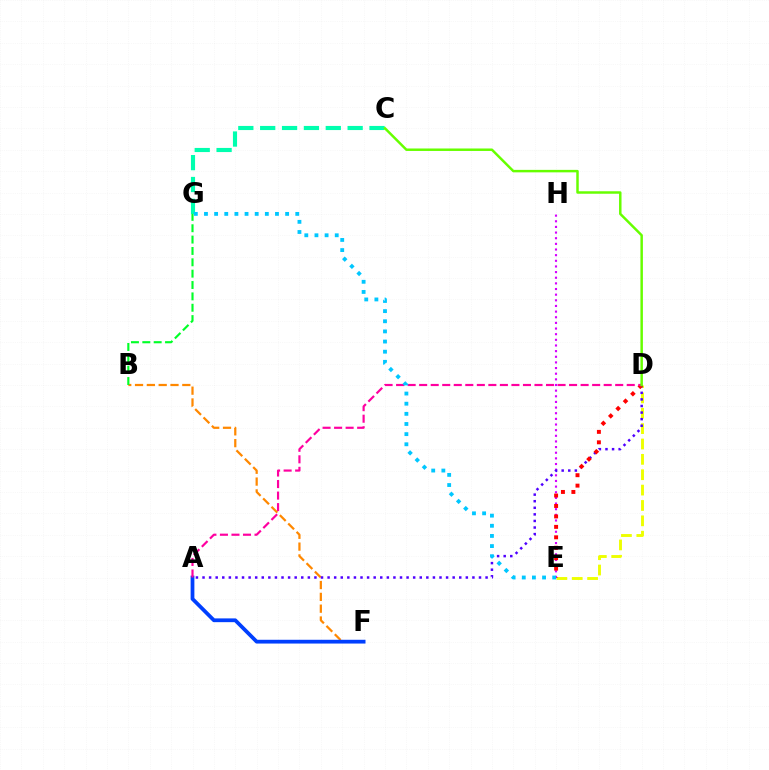{('D', 'E'): [{'color': '#eeff00', 'line_style': 'dashed', 'thickness': 2.09}, {'color': '#ff0000', 'line_style': 'dotted', 'thickness': 2.84}], ('E', 'H'): [{'color': '#d600ff', 'line_style': 'dotted', 'thickness': 1.53}], ('B', 'F'): [{'color': '#ff8800', 'line_style': 'dashed', 'thickness': 1.61}], ('A', 'D'): [{'color': '#4f00ff', 'line_style': 'dotted', 'thickness': 1.79}, {'color': '#ff00a0', 'line_style': 'dashed', 'thickness': 1.57}], ('A', 'F'): [{'color': '#003fff', 'line_style': 'solid', 'thickness': 2.71}], ('C', 'G'): [{'color': '#00ffaf', 'line_style': 'dashed', 'thickness': 2.97}], ('B', 'G'): [{'color': '#00ff27', 'line_style': 'dashed', 'thickness': 1.54}], ('E', 'G'): [{'color': '#00c7ff', 'line_style': 'dotted', 'thickness': 2.76}], ('C', 'D'): [{'color': '#66ff00', 'line_style': 'solid', 'thickness': 1.78}]}